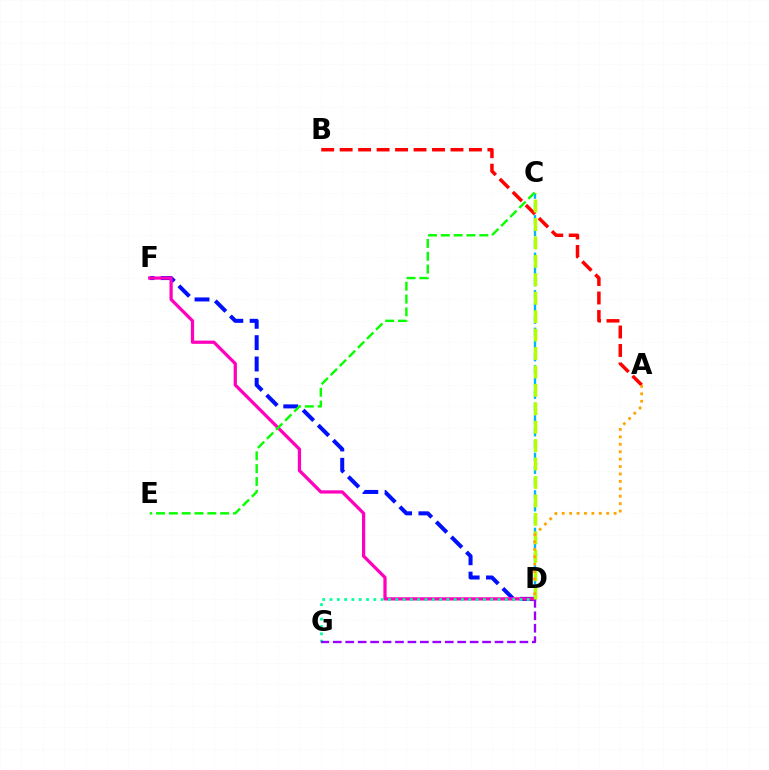{('C', 'D'): [{'color': '#00b5ff', 'line_style': 'dashed', 'thickness': 1.7}, {'color': '#b3ff00', 'line_style': 'dashed', 'thickness': 2.5}], ('D', 'F'): [{'color': '#0010ff', 'line_style': 'dashed', 'thickness': 2.9}, {'color': '#ff00bd', 'line_style': 'solid', 'thickness': 2.34}], ('C', 'E'): [{'color': '#08ff00', 'line_style': 'dashed', 'thickness': 1.74}], ('A', 'B'): [{'color': '#ff0000', 'line_style': 'dashed', 'thickness': 2.51}], ('D', 'G'): [{'color': '#00ff9d', 'line_style': 'dotted', 'thickness': 1.98}, {'color': '#9b00ff', 'line_style': 'dashed', 'thickness': 1.69}], ('A', 'D'): [{'color': '#ffa500', 'line_style': 'dotted', 'thickness': 2.02}]}